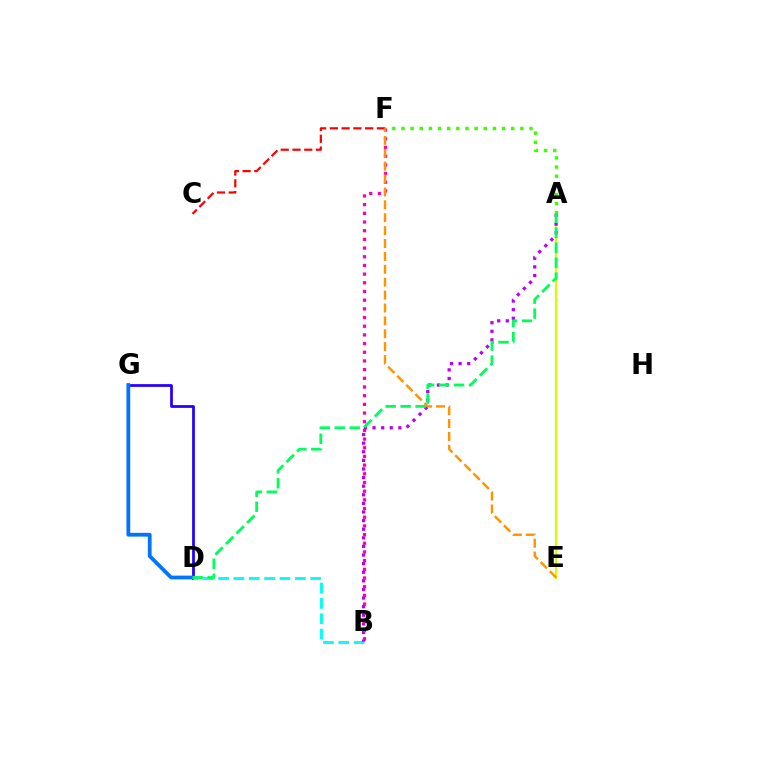{('A', 'E'): [{'color': '#d1ff00', 'line_style': 'solid', 'thickness': 1.57}], ('D', 'G'): [{'color': '#2500ff', 'line_style': 'solid', 'thickness': 1.99}, {'color': '#0074ff', 'line_style': 'solid', 'thickness': 2.71}], ('A', 'F'): [{'color': '#3dff00', 'line_style': 'dotted', 'thickness': 2.48}], ('B', 'D'): [{'color': '#00fff6', 'line_style': 'dashed', 'thickness': 2.09}], ('A', 'B'): [{'color': '#b900ff', 'line_style': 'dotted', 'thickness': 2.34}], ('A', 'D'): [{'color': '#00ff5c', 'line_style': 'dashed', 'thickness': 2.03}], ('C', 'F'): [{'color': '#ff0000', 'line_style': 'dashed', 'thickness': 1.6}], ('B', 'F'): [{'color': '#ff00ac', 'line_style': 'dotted', 'thickness': 2.36}], ('E', 'F'): [{'color': '#ff9400', 'line_style': 'dashed', 'thickness': 1.75}]}